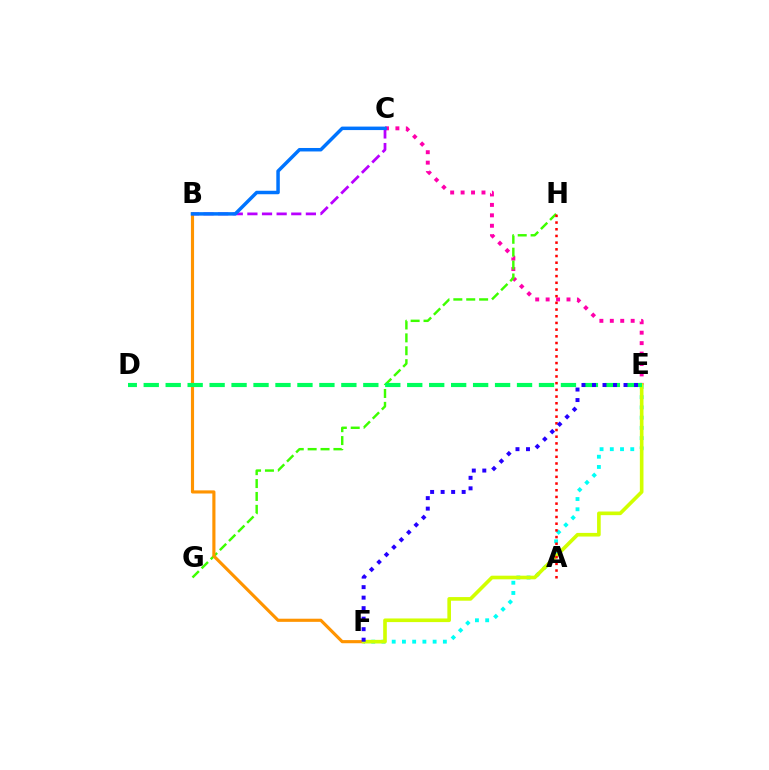{('C', 'E'): [{'color': '#ff00ac', 'line_style': 'dotted', 'thickness': 2.83}], ('G', 'H'): [{'color': '#3dff00', 'line_style': 'dashed', 'thickness': 1.75}], ('B', 'F'): [{'color': '#ff9400', 'line_style': 'solid', 'thickness': 2.26}], ('E', 'F'): [{'color': '#00fff6', 'line_style': 'dotted', 'thickness': 2.78}, {'color': '#d1ff00', 'line_style': 'solid', 'thickness': 2.62}, {'color': '#2500ff', 'line_style': 'dotted', 'thickness': 2.86}], ('A', 'H'): [{'color': '#ff0000', 'line_style': 'dotted', 'thickness': 1.82}], ('D', 'E'): [{'color': '#00ff5c', 'line_style': 'dashed', 'thickness': 2.98}], ('B', 'C'): [{'color': '#b900ff', 'line_style': 'dashed', 'thickness': 1.99}, {'color': '#0074ff', 'line_style': 'solid', 'thickness': 2.51}]}